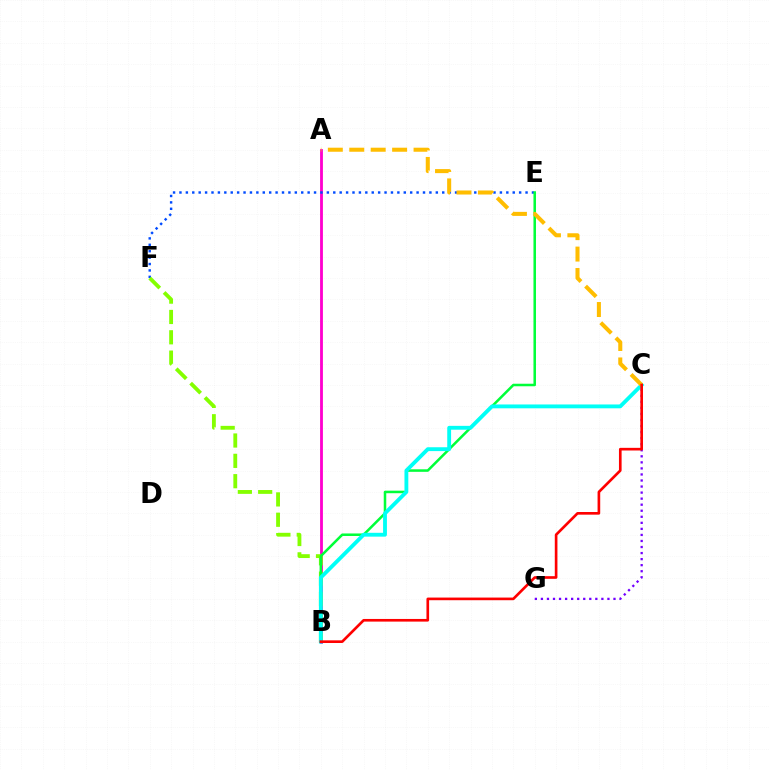{('A', 'B'): [{'color': '#ff00cf', 'line_style': 'solid', 'thickness': 2.03}], ('E', 'F'): [{'color': '#004bff', 'line_style': 'dotted', 'thickness': 1.74}], ('C', 'G'): [{'color': '#7200ff', 'line_style': 'dotted', 'thickness': 1.64}], ('B', 'F'): [{'color': '#84ff00', 'line_style': 'dashed', 'thickness': 2.76}], ('B', 'E'): [{'color': '#00ff39', 'line_style': 'solid', 'thickness': 1.82}], ('B', 'C'): [{'color': '#00fff6', 'line_style': 'solid', 'thickness': 2.77}, {'color': '#ff0000', 'line_style': 'solid', 'thickness': 1.91}], ('A', 'C'): [{'color': '#ffbd00', 'line_style': 'dashed', 'thickness': 2.91}]}